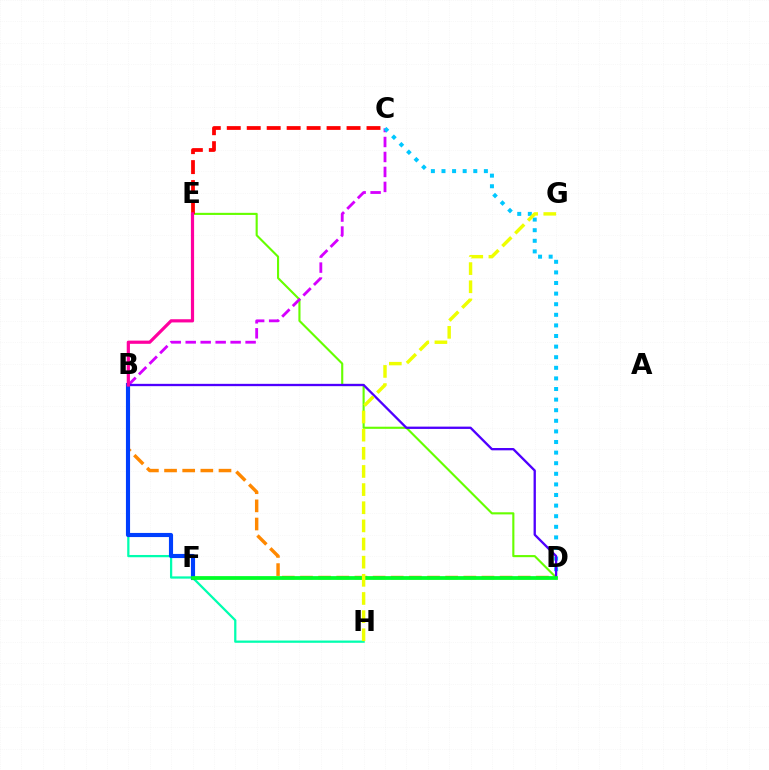{('D', 'E'): [{'color': '#66ff00', 'line_style': 'solid', 'thickness': 1.53}], ('C', 'E'): [{'color': '#ff0000', 'line_style': 'dashed', 'thickness': 2.71}], ('B', 'D'): [{'color': '#ff8800', 'line_style': 'dashed', 'thickness': 2.47}, {'color': '#4f00ff', 'line_style': 'solid', 'thickness': 1.67}], ('B', 'H'): [{'color': '#00ffaf', 'line_style': 'solid', 'thickness': 1.63}], ('B', 'F'): [{'color': '#003fff', 'line_style': 'solid', 'thickness': 2.97}], ('B', 'C'): [{'color': '#d600ff', 'line_style': 'dashed', 'thickness': 2.03}], ('C', 'D'): [{'color': '#00c7ff', 'line_style': 'dotted', 'thickness': 2.88}], ('D', 'F'): [{'color': '#00ff27', 'line_style': 'solid', 'thickness': 2.71}], ('B', 'E'): [{'color': '#ff00a0', 'line_style': 'solid', 'thickness': 2.3}], ('G', 'H'): [{'color': '#eeff00', 'line_style': 'dashed', 'thickness': 2.47}]}